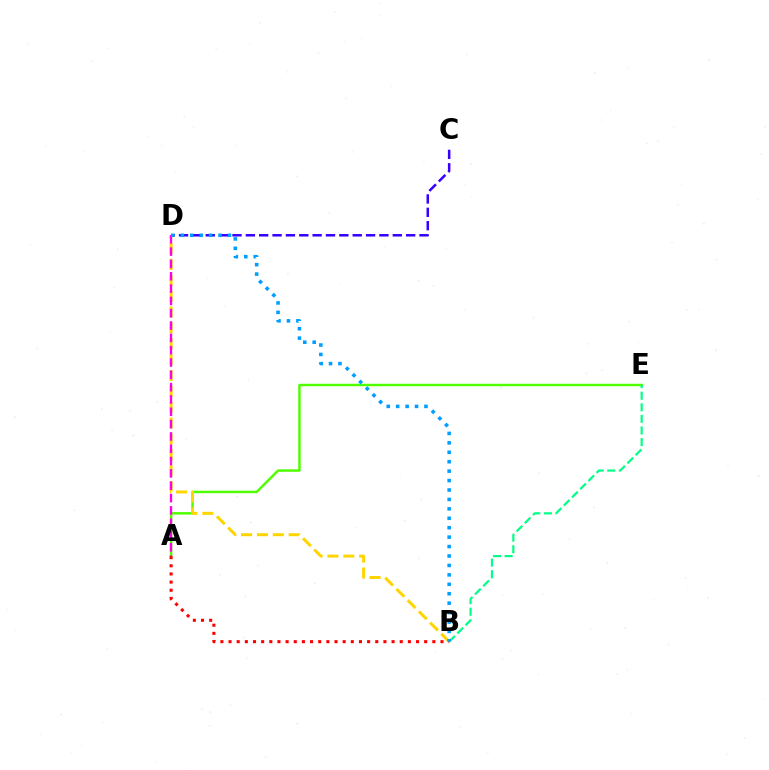{('A', 'E'): [{'color': '#4fff00', 'line_style': 'solid', 'thickness': 1.78}], ('C', 'D'): [{'color': '#3700ff', 'line_style': 'dashed', 'thickness': 1.81}], ('B', 'D'): [{'color': '#ffd500', 'line_style': 'dashed', 'thickness': 2.16}, {'color': '#009eff', 'line_style': 'dotted', 'thickness': 2.56}], ('B', 'E'): [{'color': '#00ff86', 'line_style': 'dashed', 'thickness': 1.57}], ('A', 'D'): [{'color': '#ff00ed', 'line_style': 'dashed', 'thickness': 1.67}], ('A', 'B'): [{'color': '#ff0000', 'line_style': 'dotted', 'thickness': 2.21}]}